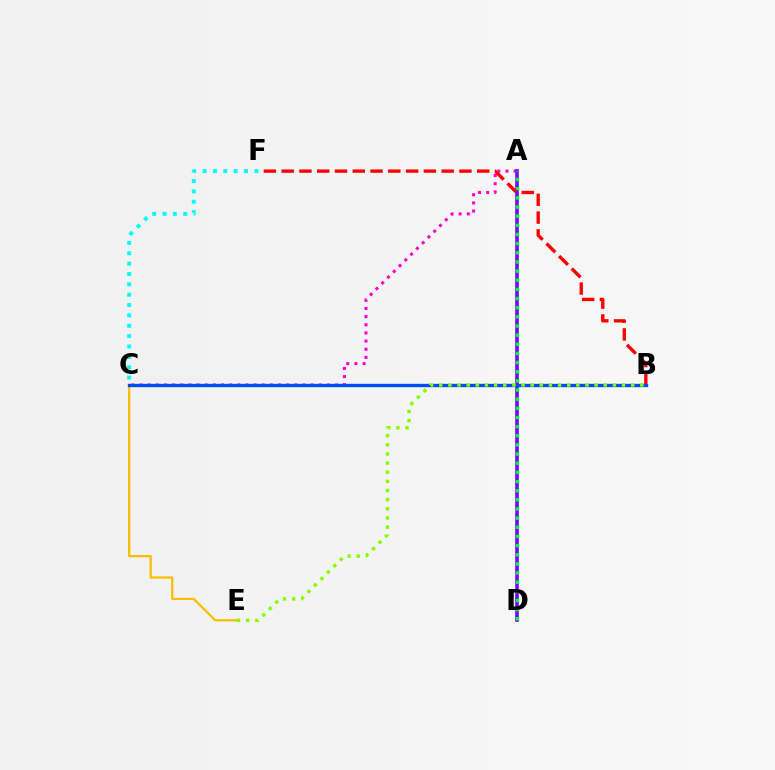{('A', 'C'): [{'color': '#ff00cf', 'line_style': 'dotted', 'thickness': 2.21}], ('A', 'D'): [{'color': '#7200ff', 'line_style': 'solid', 'thickness': 2.57}, {'color': '#00ff39', 'line_style': 'dotted', 'thickness': 2.49}], ('C', 'E'): [{'color': '#ffbd00', 'line_style': 'solid', 'thickness': 1.64}], ('B', 'F'): [{'color': '#ff0000', 'line_style': 'dashed', 'thickness': 2.42}], ('B', 'C'): [{'color': '#004bff', 'line_style': 'solid', 'thickness': 2.41}], ('B', 'E'): [{'color': '#84ff00', 'line_style': 'dotted', 'thickness': 2.48}], ('C', 'F'): [{'color': '#00fff6', 'line_style': 'dotted', 'thickness': 2.81}]}